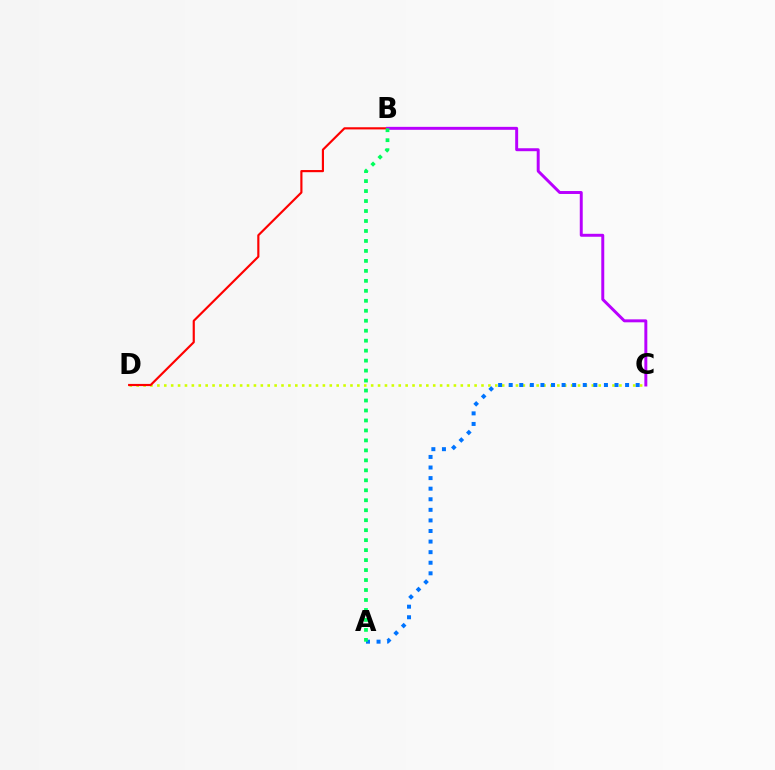{('C', 'D'): [{'color': '#d1ff00', 'line_style': 'dotted', 'thickness': 1.87}], ('B', 'D'): [{'color': '#ff0000', 'line_style': 'solid', 'thickness': 1.56}], ('A', 'C'): [{'color': '#0074ff', 'line_style': 'dotted', 'thickness': 2.87}], ('B', 'C'): [{'color': '#b900ff', 'line_style': 'solid', 'thickness': 2.13}], ('A', 'B'): [{'color': '#00ff5c', 'line_style': 'dotted', 'thickness': 2.71}]}